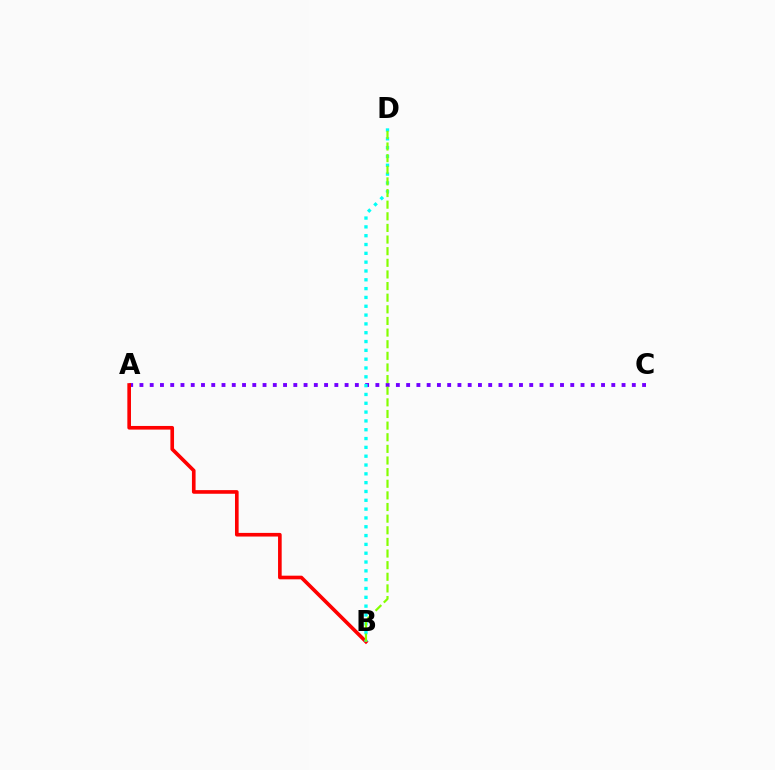{('A', 'C'): [{'color': '#7200ff', 'line_style': 'dotted', 'thickness': 2.79}], ('A', 'B'): [{'color': '#ff0000', 'line_style': 'solid', 'thickness': 2.62}], ('B', 'D'): [{'color': '#00fff6', 'line_style': 'dotted', 'thickness': 2.4}, {'color': '#84ff00', 'line_style': 'dashed', 'thickness': 1.58}]}